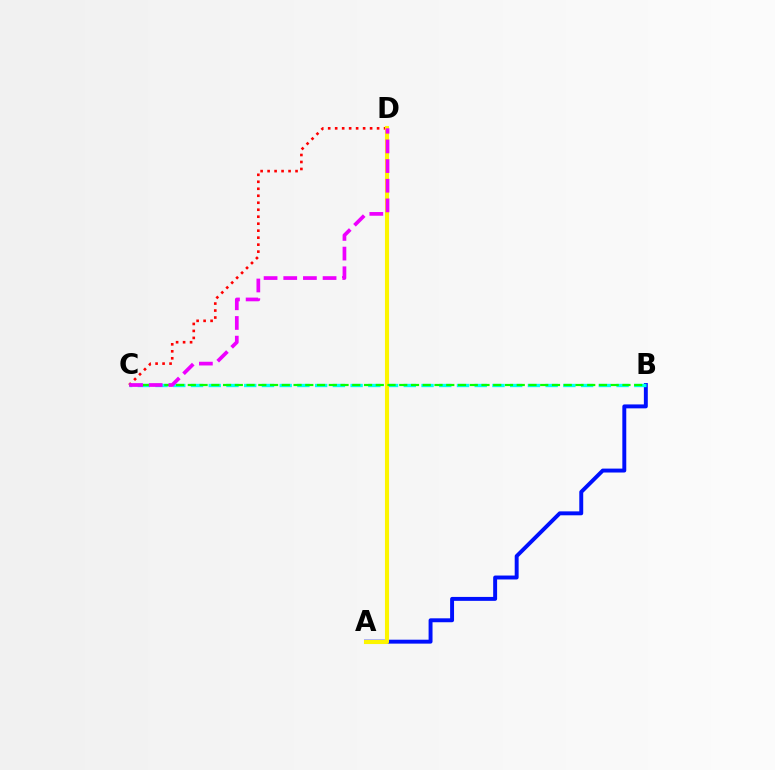{('C', 'D'): [{'color': '#ff0000', 'line_style': 'dotted', 'thickness': 1.9}, {'color': '#ee00ff', 'line_style': 'dashed', 'thickness': 2.67}], ('A', 'B'): [{'color': '#0010ff', 'line_style': 'solid', 'thickness': 2.83}], ('B', 'C'): [{'color': '#00fff6', 'line_style': 'dashed', 'thickness': 2.41}, {'color': '#08ff00', 'line_style': 'dashed', 'thickness': 1.6}], ('A', 'D'): [{'color': '#fcf500', 'line_style': 'solid', 'thickness': 2.94}]}